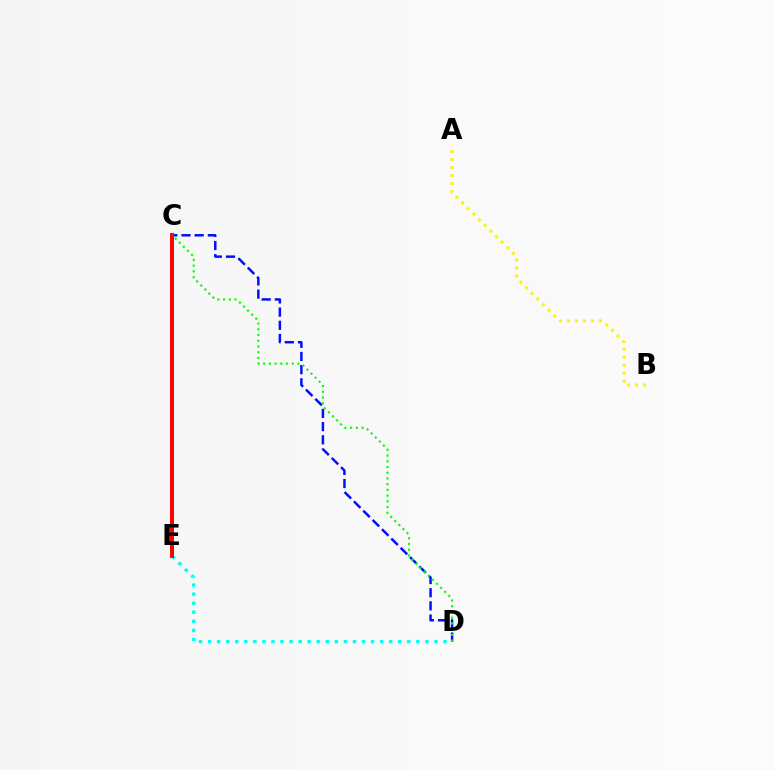{('A', 'B'): [{'color': '#fcf500', 'line_style': 'dotted', 'thickness': 2.16}], ('C', 'E'): [{'color': '#ee00ff', 'line_style': 'solid', 'thickness': 2.11}, {'color': '#ff0000', 'line_style': 'solid', 'thickness': 2.84}], ('D', 'E'): [{'color': '#00fff6', 'line_style': 'dotted', 'thickness': 2.46}], ('C', 'D'): [{'color': '#0010ff', 'line_style': 'dashed', 'thickness': 1.79}, {'color': '#08ff00', 'line_style': 'dotted', 'thickness': 1.56}]}